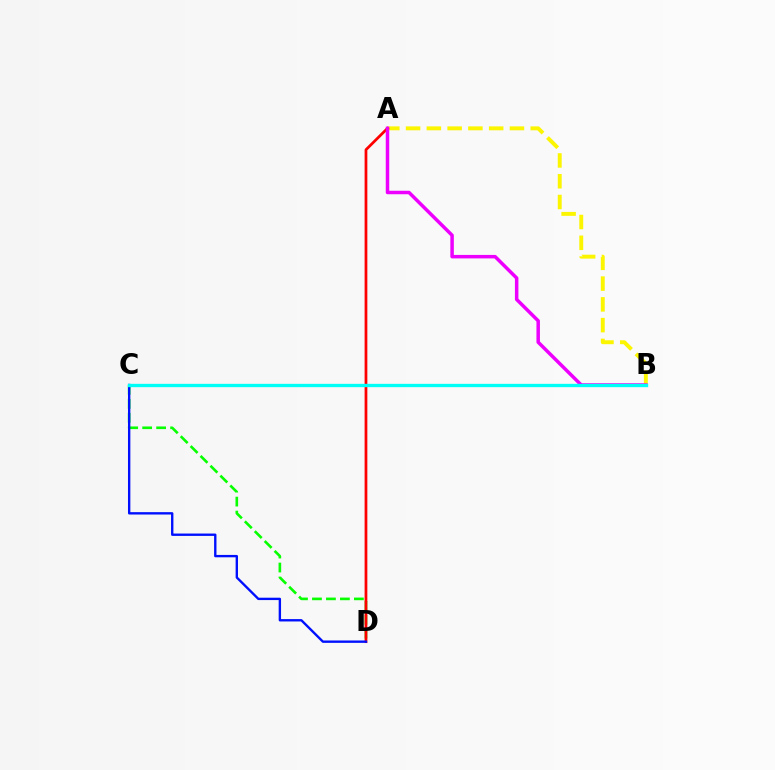{('C', 'D'): [{'color': '#08ff00', 'line_style': 'dashed', 'thickness': 1.9}, {'color': '#0010ff', 'line_style': 'solid', 'thickness': 1.71}], ('A', 'B'): [{'color': '#fcf500', 'line_style': 'dashed', 'thickness': 2.82}, {'color': '#ee00ff', 'line_style': 'solid', 'thickness': 2.52}], ('A', 'D'): [{'color': '#ff0000', 'line_style': 'solid', 'thickness': 1.98}], ('B', 'C'): [{'color': '#00fff6', 'line_style': 'solid', 'thickness': 2.4}]}